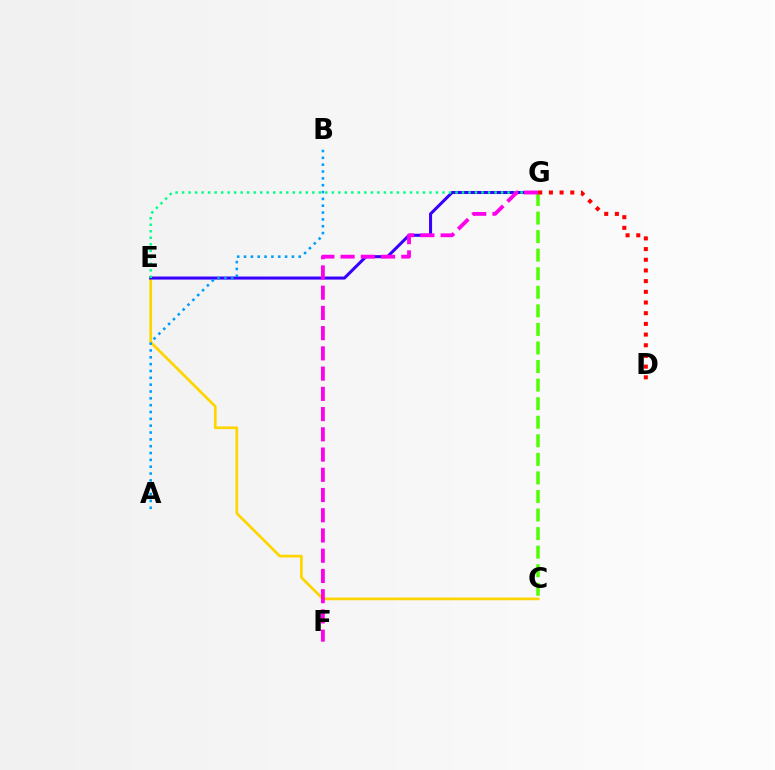{('C', 'E'): [{'color': '#ffd500', 'line_style': 'solid', 'thickness': 1.94}], ('E', 'G'): [{'color': '#3700ff', 'line_style': 'solid', 'thickness': 2.19}, {'color': '#00ff86', 'line_style': 'dotted', 'thickness': 1.77}], ('C', 'G'): [{'color': '#4fff00', 'line_style': 'dashed', 'thickness': 2.52}], ('A', 'B'): [{'color': '#009eff', 'line_style': 'dotted', 'thickness': 1.86}], ('D', 'G'): [{'color': '#ff0000', 'line_style': 'dotted', 'thickness': 2.9}], ('F', 'G'): [{'color': '#ff00ed', 'line_style': 'dashed', 'thickness': 2.75}]}